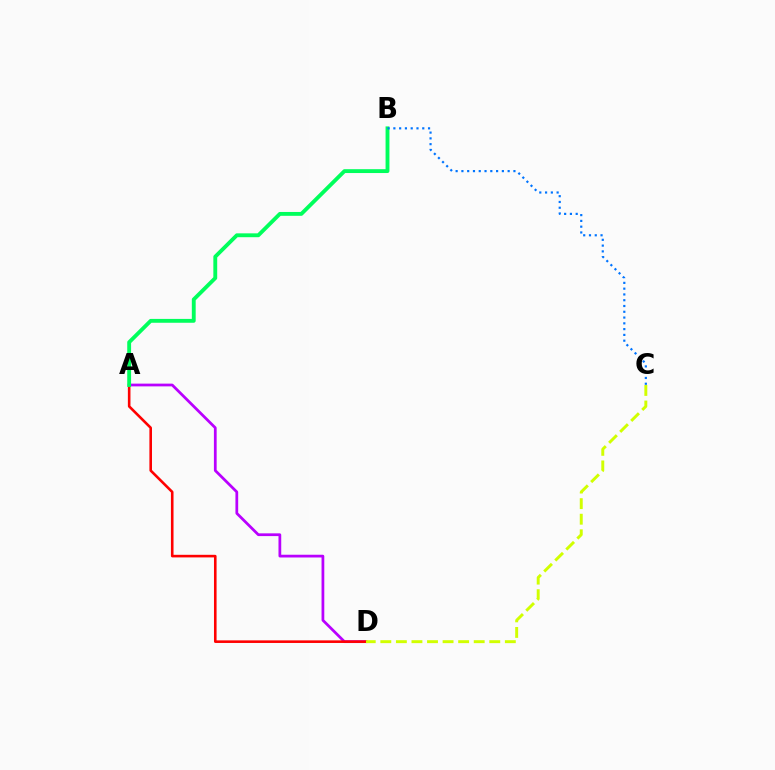{('A', 'D'): [{'color': '#b900ff', 'line_style': 'solid', 'thickness': 1.98}, {'color': '#ff0000', 'line_style': 'solid', 'thickness': 1.87}], ('A', 'B'): [{'color': '#00ff5c', 'line_style': 'solid', 'thickness': 2.78}], ('B', 'C'): [{'color': '#0074ff', 'line_style': 'dotted', 'thickness': 1.57}], ('C', 'D'): [{'color': '#d1ff00', 'line_style': 'dashed', 'thickness': 2.11}]}